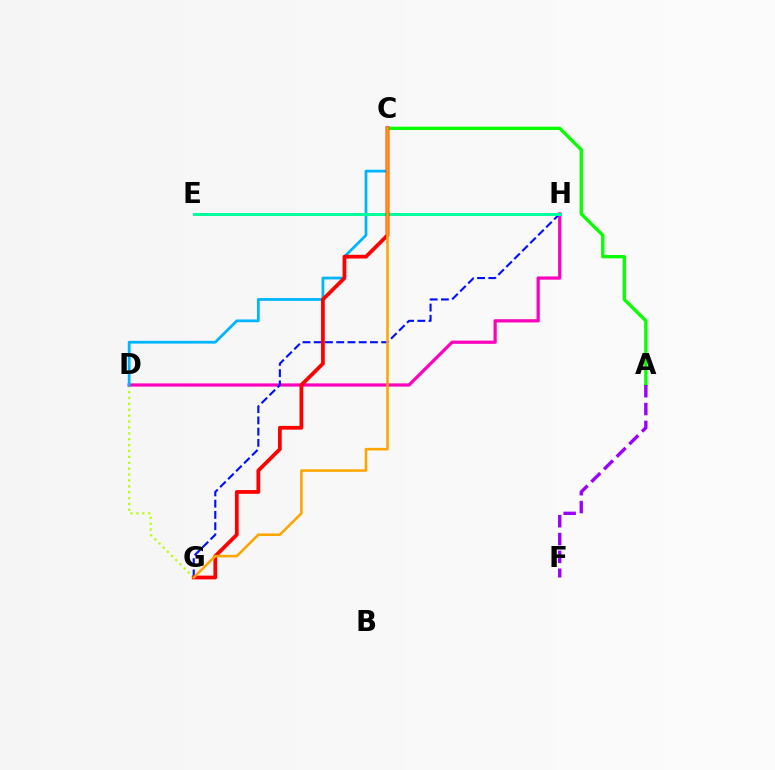{('D', 'G'): [{'color': '#b3ff00', 'line_style': 'dotted', 'thickness': 1.6}], ('D', 'H'): [{'color': '#ff00bd', 'line_style': 'solid', 'thickness': 2.33}], ('C', 'D'): [{'color': '#00b5ff', 'line_style': 'solid', 'thickness': 1.99}], ('A', 'C'): [{'color': '#08ff00', 'line_style': 'solid', 'thickness': 2.4}], ('G', 'H'): [{'color': '#0010ff', 'line_style': 'dashed', 'thickness': 1.53}], ('E', 'H'): [{'color': '#00ff9d', 'line_style': 'solid', 'thickness': 2.13}], ('C', 'G'): [{'color': '#ff0000', 'line_style': 'solid', 'thickness': 2.71}, {'color': '#ffa500', 'line_style': 'solid', 'thickness': 1.85}], ('A', 'F'): [{'color': '#9b00ff', 'line_style': 'dashed', 'thickness': 2.42}]}